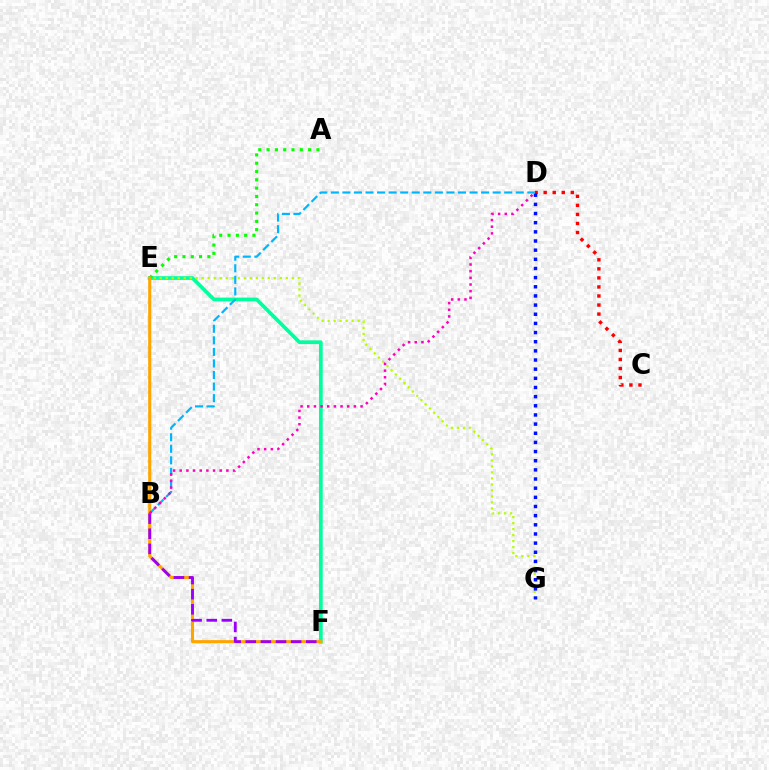{('E', 'F'): [{'color': '#00ff9d', 'line_style': 'solid', 'thickness': 2.67}, {'color': '#ffa500', 'line_style': 'solid', 'thickness': 2.22}], ('A', 'E'): [{'color': '#08ff00', 'line_style': 'dotted', 'thickness': 2.26}], ('E', 'G'): [{'color': '#b3ff00', 'line_style': 'dotted', 'thickness': 1.63}], ('B', 'F'): [{'color': '#9b00ff', 'line_style': 'dashed', 'thickness': 2.05}], ('C', 'D'): [{'color': '#ff0000', 'line_style': 'dotted', 'thickness': 2.46}], ('D', 'G'): [{'color': '#0010ff', 'line_style': 'dotted', 'thickness': 2.49}], ('B', 'D'): [{'color': '#00b5ff', 'line_style': 'dashed', 'thickness': 1.57}, {'color': '#ff00bd', 'line_style': 'dotted', 'thickness': 1.81}]}